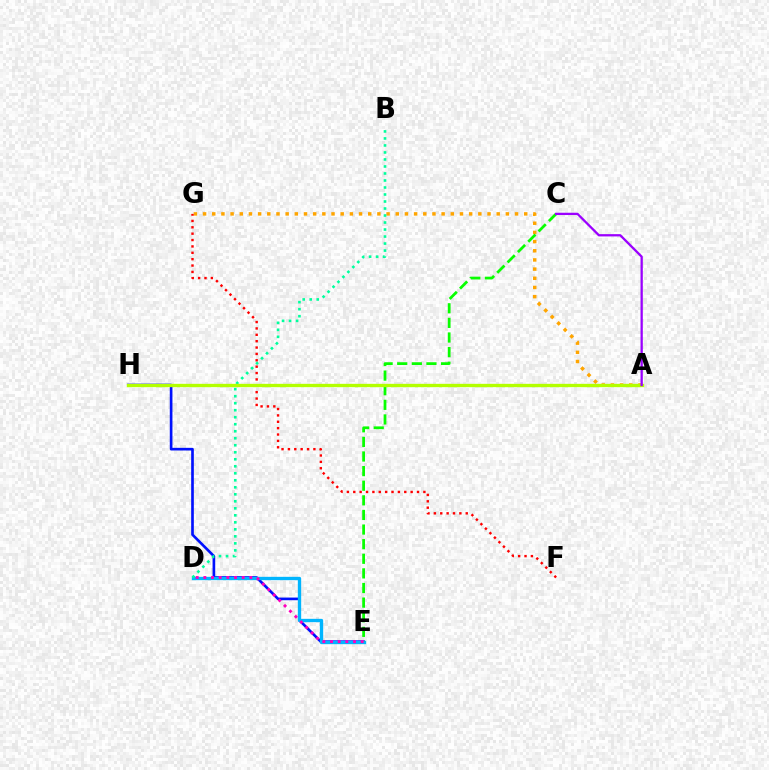{('A', 'G'): [{'color': '#ffa500', 'line_style': 'dotted', 'thickness': 2.49}], ('F', 'G'): [{'color': '#ff0000', 'line_style': 'dotted', 'thickness': 1.73}], ('E', 'H'): [{'color': '#0010ff', 'line_style': 'solid', 'thickness': 1.91}], ('D', 'E'): [{'color': '#00b5ff', 'line_style': 'solid', 'thickness': 2.4}, {'color': '#ff00bd', 'line_style': 'dotted', 'thickness': 2.08}], ('B', 'D'): [{'color': '#00ff9d', 'line_style': 'dotted', 'thickness': 1.9}], ('C', 'E'): [{'color': '#08ff00', 'line_style': 'dashed', 'thickness': 1.98}], ('A', 'H'): [{'color': '#b3ff00', 'line_style': 'solid', 'thickness': 2.4}], ('A', 'C'): [{'color': '#9b00ff', 'line_style': 'solid', 'thickness': 1.64}]}